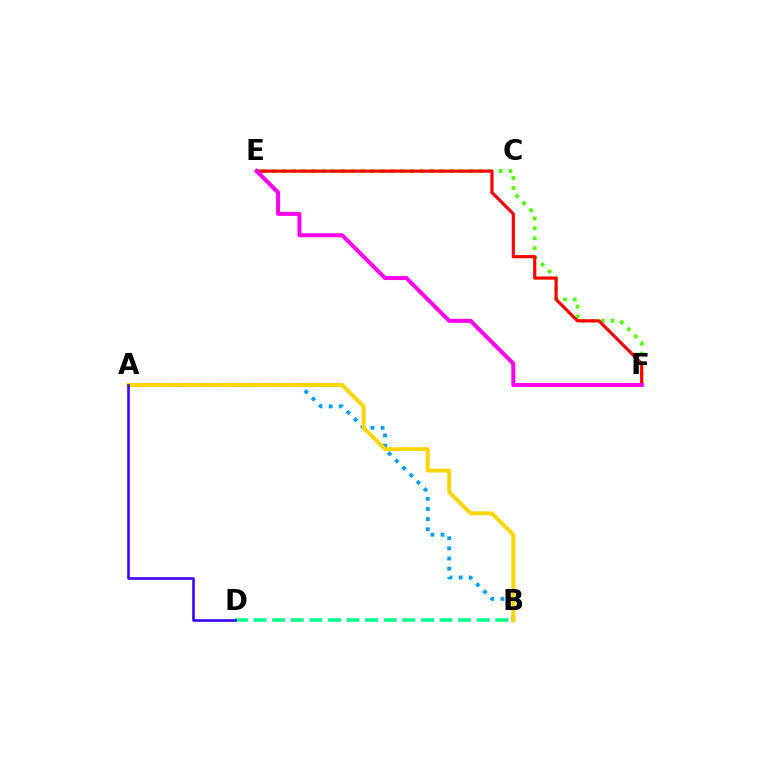{('A', 'B'): [{'color': '#009eff', 'line_style': 'dotted', 'thickness': 2.75}, {'color': '#ffd500', 'line_style': 'solid', 'thickness': 2.82}], ('E', 'F'): [{'color': '#4fff00', 'line_style': 'dotted', 'thickness': 2.68}, {'color': '#ff0000', 'line_style': 'solid', 'thickness': 2.28}, {'color': '#ff00ed', 'line_style': 'solid', 'thickness': 2.87}], ('B', 'D'): [{'color': '#00ff86', 'line_style': 'dashed', 'thickness': 2.53}], ('A', 'D'): [{'color': '#3700ff', 'line_style': 'solid', 'thickness': 1.86}]}